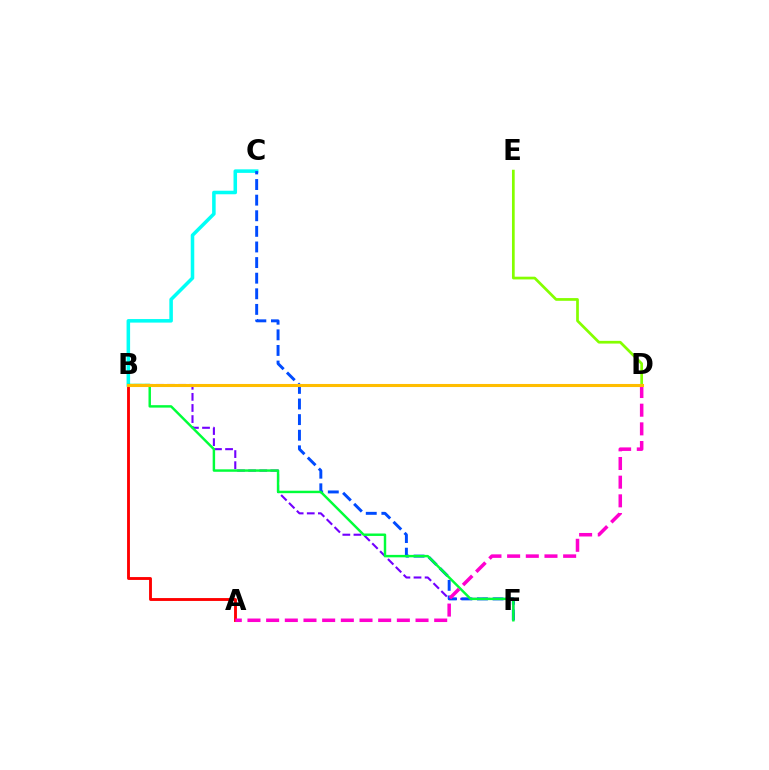{('B', 'C'): [{'color': '#00fff6', 'line_style': 'solid', 'thickness': 2.55}], ('B', 'F'): [{'color': '#7200ff', 'line_style': 'dashed', 'thickness': 1.51}, {'color': '#00ff39', 'line_style': 'solid', 'thickness': 1.76}], ('A', 'B'): [{'color': '#ff0000', 'line_style': 'solid', 'thickness': 2.06}], ('C', 'F'): [{'color': '#004bff', 'line_style': 'dashed', 'thickness': 2.12}], ('A', 'D'): [{'color': '#ff00cf', 'line_style': 'dashed', 'thickness': 2.54}], ('D', 'E'): [{'color': '#84ff00', 'line_style': 'solid', 'thickness': 1.96}], ('B', 'D'): [{'color': '#ffbd00', 'line_style': 'solid', 'thickness': 2.21}]}